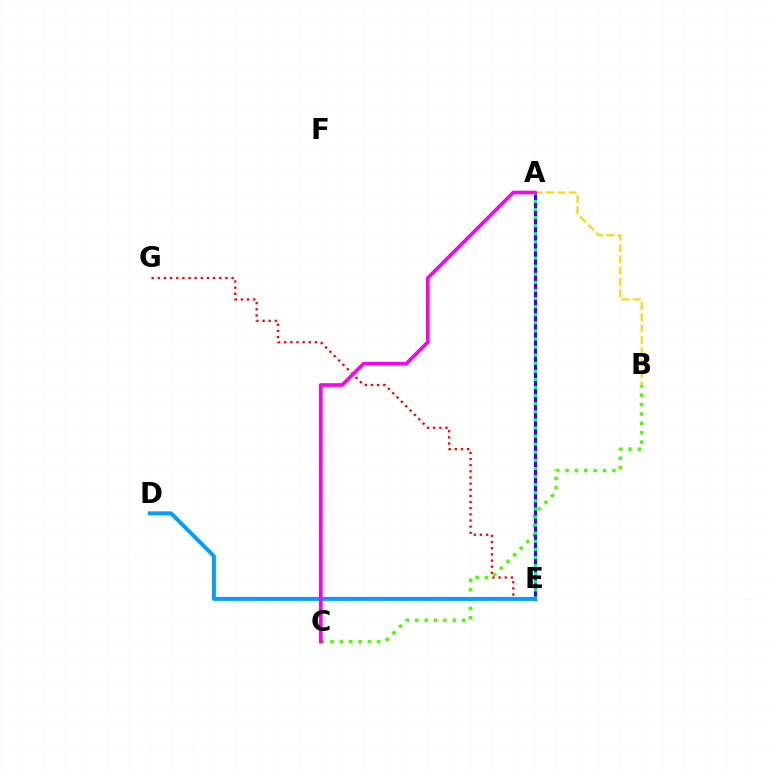{('E', 'G'): [{'color': '#ff0000', 'line_style': 'dotted', 'thickness': 1.67}], ('B', 'C'): [{'color': '#4fff00', 'line_style': 'dotted', 'thickness': 2.55}], ('A', 'B'): [{'color': '#ffd500', 'line_style': 'dashed', 'thickness': 1.54}], ('A', 'E'): [{'color': '#3700ff', 'line_style': 'solid', 'thickness': 2.29}, {'color': '#00ff86', 'line_style': 'dotted', 'thickness': 2.2}], ('D', 'E'): [{'color': '#009eff', 'line_style': 'solid', 'thickness': 2.87}], ('A', 'C'): [{'color': '#ff00ed', 'line_style': 'solid', 'thickness': 2.63}]}